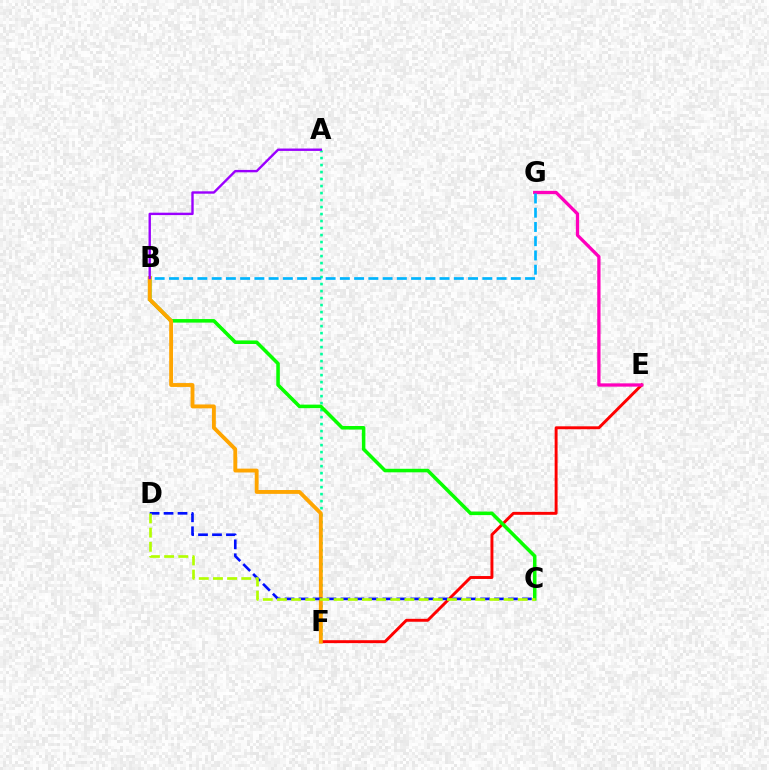{('A', 'F'): [{'color': '#00ff9d', 'line_style': 'dotted', 'thickness': 1.9}], ('E', 'F'): [{'color': '#ff0000', 'line_style': 'solid', 'thickness': 2.11}], ('B', 'C'): [{'color': '#08ff00', 'line_style': 'solid', 'thickness': 2.55}], ('E', 'G'): [{'color': '#ff00bd', 'line_style': 'solid', 'thickness': 2.37}], ('B', 'G'): [{'color': '#00b5ff', 'line_style': 'dashed', 'thickness': 1.94}], ('B', 'F'): [{'color': '#ffa500', 'line_style': 'solid', 'thickness': 2.78}], ('C', 'D'): [{'color': '#0010ff', 'line_style': 'dashed', 'thickness': 1.9}, {'color': '#b3ff00', 'line_style': 'dashed', 'thickness': 1.92}], ('A', 'B'): [{'color': '#9b00ff', 'line_style': 'solid', 'thickness': 1.72}]}